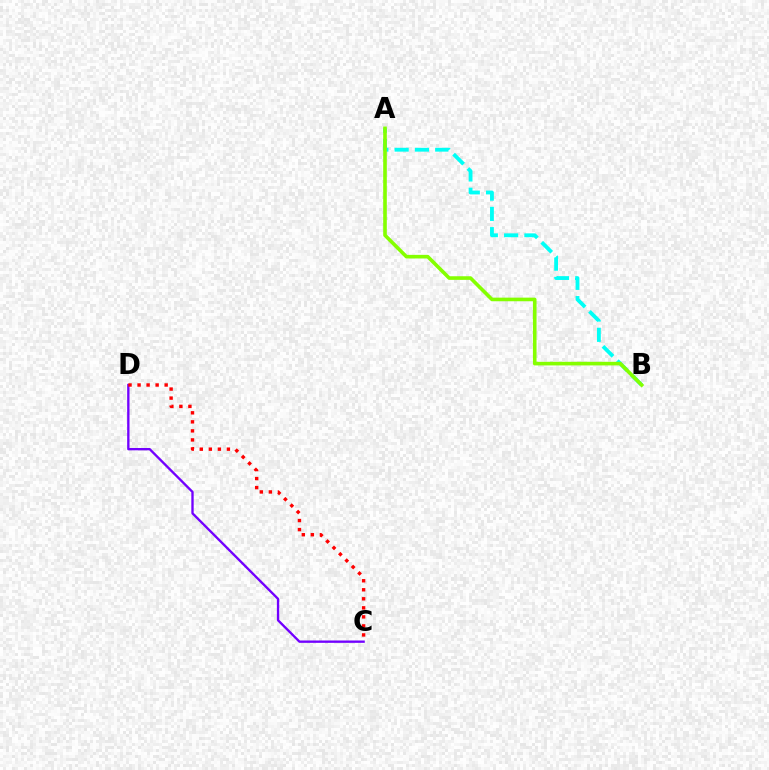{('C', 'D'): [{'color': '#7200ff', 'line_style': 'solid', 'thickness': 1.69}, {'color': '#ff0000', 'line_style': 'dotted', 'thickness': 2.45}], ('A', 'B'): [{'color': '#00fff6', 'line_style': 'dashed', 'thickness': 2.75}, {'color': '#84ff00', 'line_style': 'solid', 'thickness': 2.6}]}